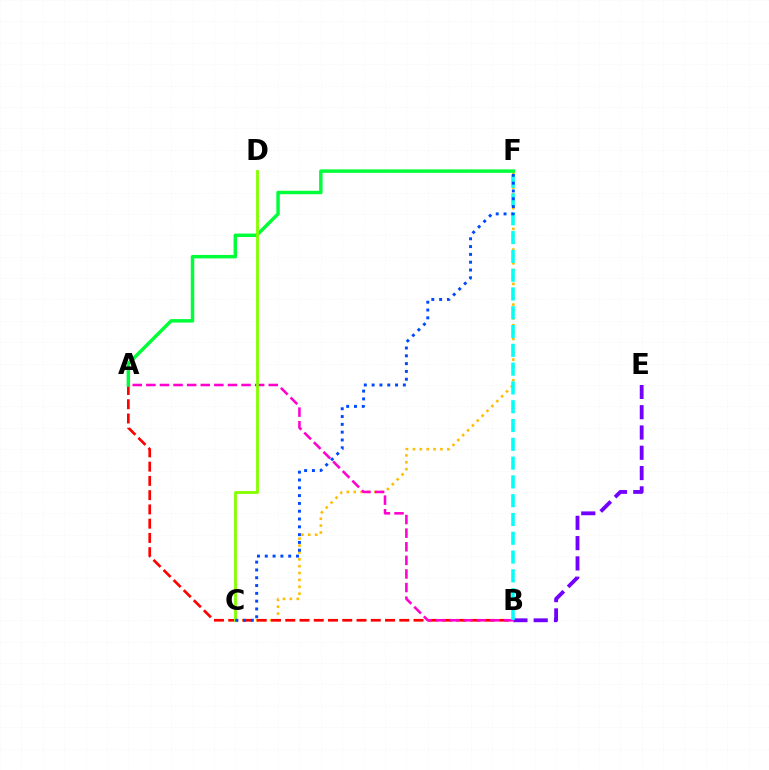{('C', 'F'): [{'color': '#ffbd00', 'line_style': 'dotted', 'thickness': 1.87}, {'color': '#004bff', 'line_style': 'dotted', 'thickness': 2.12}], ('A', 'B'): [{'color': '#ff0000', 'line_style': 'dashed', 'thickness': 1.94}, {'color': '#ff00cf', 'line_style': 'dashed', 'thickness': 1.85}], ('B', 'E'): [{'color': '#7200ff', 'line_style': 'dashed', 'thickness': 2.76}], ('A', 'F'): [{'color': '#00ff39', 'line_style': 'solid', 'thickness': 2.49}], ('B', 'F'): [{'color': '#00fff6', 'line_style': 'dashed', 'thickness': 2.55}], ('C', 'D'): [{'color': '#84ff00', 'line_style': 'solid', 'thickness': 2.04}]}